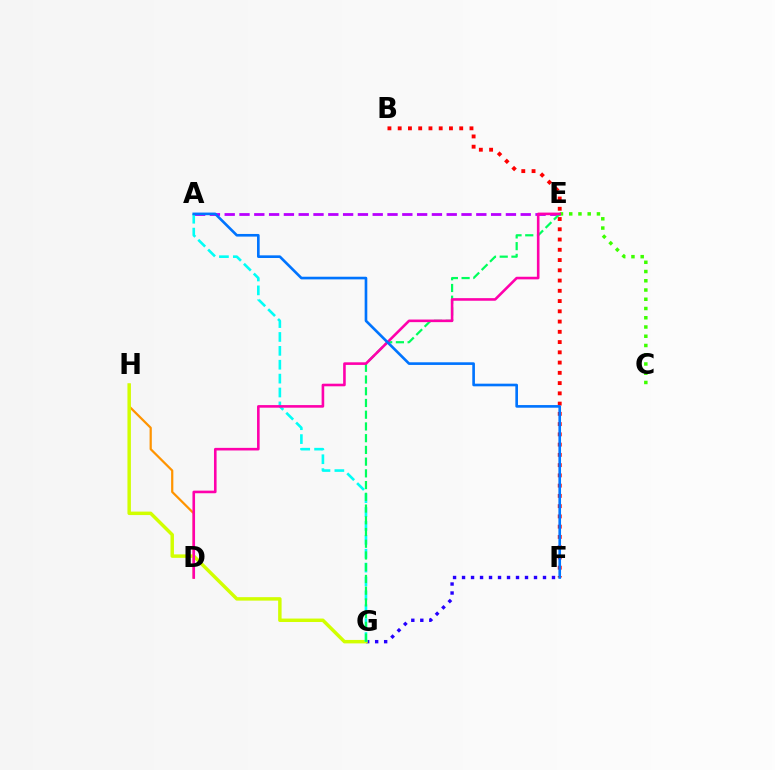{('B', 'F'): [{'color': '#ff0000', 'line_style': 'dotted', 'thickness': 2.79}], ('A', 'E'): [{'color': '#b900ff', 'line_style': 'dashed', 'thickness': 2.01}], ('F', 'G'): [{'color': '#2500ff', 'line_style': 'dotted', 'thickness': 2.44}], ('D', 'H'): [{'color': '#ff9400', 'line_style': 'solid', 'thickness': 1.6}], ('G', 'H'): [{'color': '#d1ff00', 'line_style': 'solid', 'thickness': 2.49}], ('A', 'G'): [{'color': '#00fff6', 'line_style': 'dashed', 'thickness': 1.89}], ('E', 'G'): [{'color': '#00ff5c', 'line_style': 'dashed', 'thickness': 1.59}], ('C', 'E'): [{'color': '#3dff00', 'line_style': 'dotted', 'thickness': 2.51}], ('D', 'E'): [{'color': '#ff00ac', 'line_style': 'solid', 'thickness': 1.87}], ('A', 'F'): [{'color': '#0074ff', 'line_style': 'solid', 'thickness': 1.9}]}